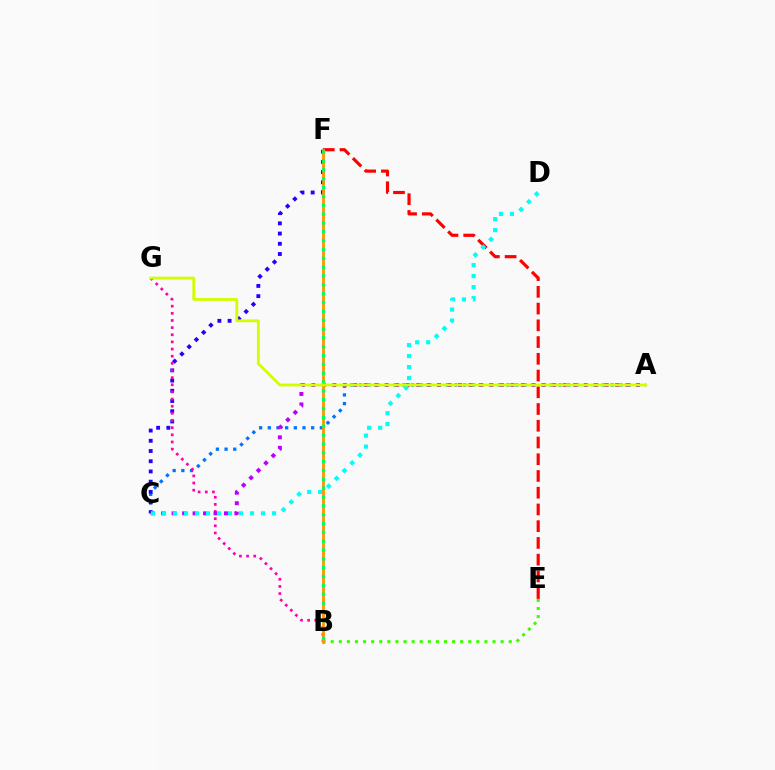{('A', 'C'): [{'color': '#0074ff', 'line_style': 'dotted', 'thickness': 2.36}, {'color': '#b900ff', 'line_style': 'dotted', 'thickness': 2.85}], ('B', 'E'): [{'color': '#3dff00', 'line_style': 'dotted', 'thickness': 2.2}], ('C', 'F'): [{'color': '#2500ff', 'line_style': 'dotted', 'thickness': 2.78}], ('B', 'G'): [{'color': '#ff00ac', 'line_style': 'dotted', 'thickness': 1.94}], ('E', 'F'): [{'color': '#ff0000', 'line_style': 'dashed', 'thickness': 2.27}], ('C', 'D'): [{'color': '#00fff6', 'line_style': 'dotted', 'thickness': 2.99}], ('B', 'F'): [{'color': '#ff9400', 'line_style': 'solid', 'thickness': 2.02}, {'color': '#00ff5c', 'line_style': 'dotted', 'thickness': 2.4}], ('A', 'G'): [{'color': '#d1ff00', 'line_style': 'solid', 'thickness': 2.03}]}